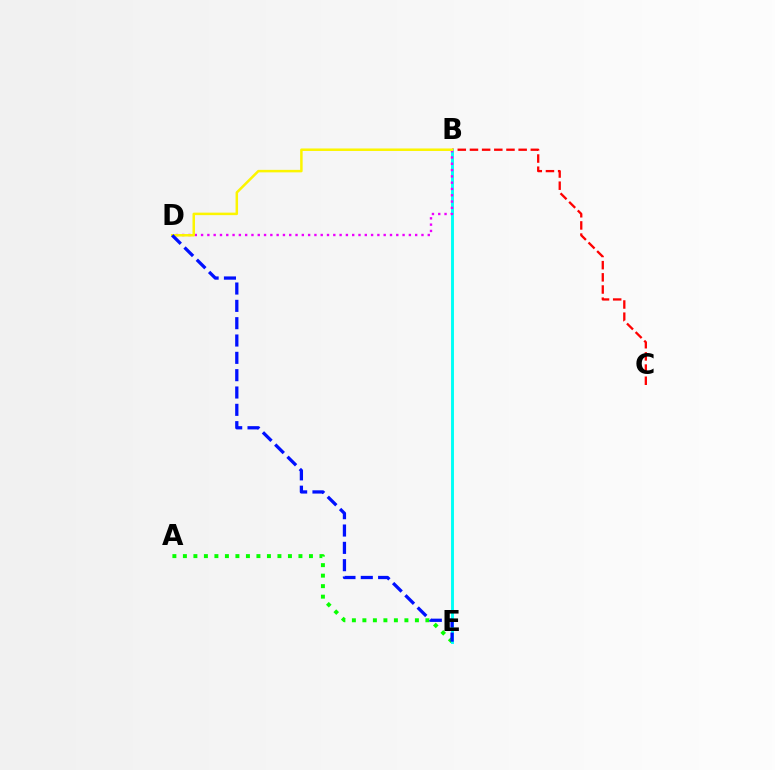{('B', 'C'): [{'color': '#ff0000', 'line_style': 'dashed', 'thickness': 1.65}], ('A', 'E'): [{'color': '#08ff00', 'line_style': 'dotted', 'thickness': 2.85}], ('B', 'E'): [{'color': '#00fff6', 'line_style': 'solid', 'thickness': 2.11}], ('B', 'D'): [{'color': '#ee00ff', 'line_style': 'dotted', 'thickness': 1.71}, {'color': '#fcf500', 'line_style': 'solid', 'thickness': 1.8}], ('D', 'E'): [{'color': '#0010ff', 'line_style': 'dashed', 'thickness': 2.35}]}